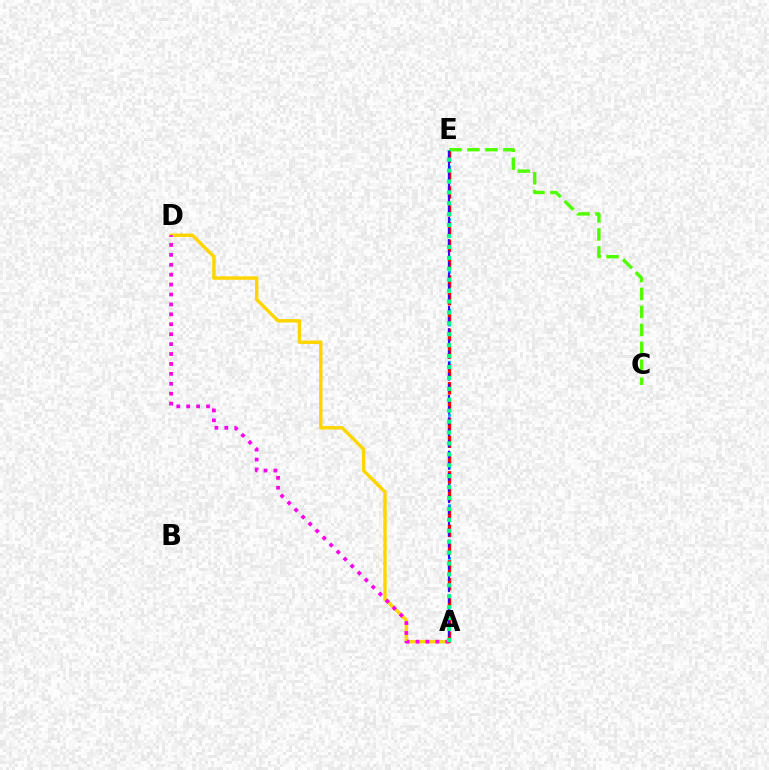{('A', 'D'): [{'color': '#ffd500', 'line_style': 'solid', 'thickness': 2.47}, {'color': '#ff00ed', 'line_style': 'dotted', 'thickness': 2.7}], ('A', 'E'): [{'color': '#009eff', 'line_style': 'dotted', 'thickness': 2.05}, {'color': '#ff0000', 'line_style': 'dashed', 'thickness': 2.42}, {'color': '#3700ff', 'line_style': 'dashed', 'thickness': 1.51}, {'color': '#00ff86', 'line_style': 'dotted', 'thickness': 2.97}], ('C', 'E'): [{'color': '#4fff00', 'line_style': 'dashed', 'thickness': 2.44}]}